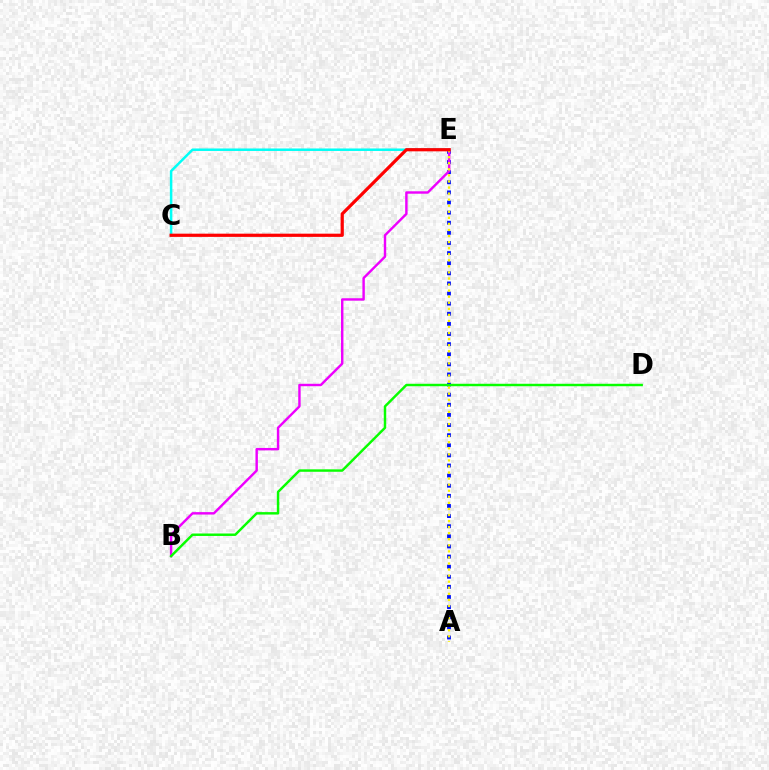{('A', 'E'): [{'color': '#0010ff', 'line_style': 'dotted', 'thickness': 2.75}, {'color': '#fcf500', 'line_style': 'dotted', 'thickness': 1.65}], ('B', 'E'): [{'color': '#ee00ff', 'line_style': 'solid', 'thickness': 1.75}], ('C', 'E'): [{'color': '#00fff6', 'line_style': 'solid', 'thickness': 1.8}, {'color': '#ff0000', 'line_style': 'solid', 'thickness': 2.31}], ('B', 'D'): [{'color': '#08ff00', 'line_style': 'solid', 'thickness': 1.76}]}